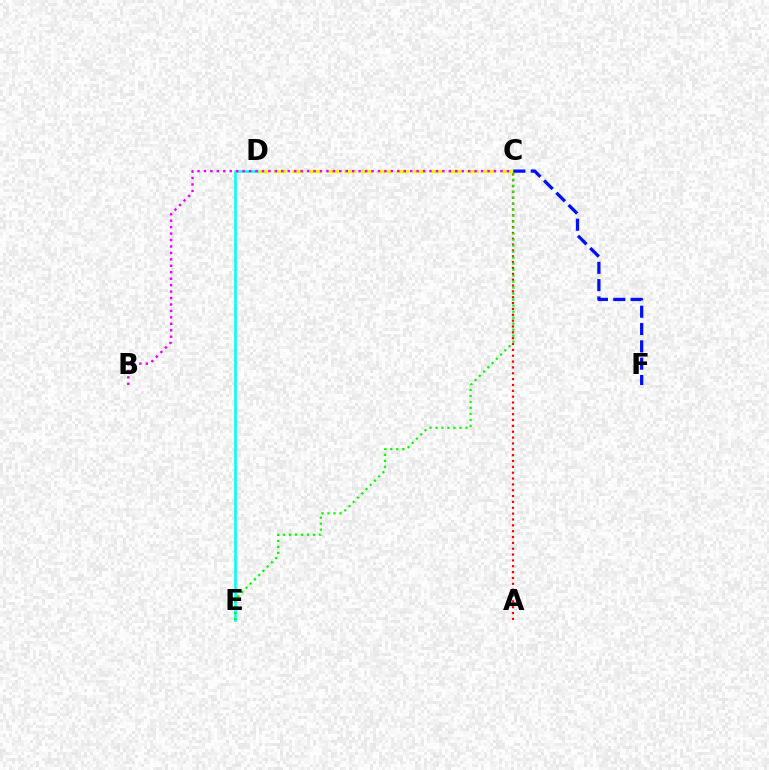{('C', 'D'): [{'color': '#fcf500', 'line_style': 'dashed', 'thickness': 2.37}], ('D', 'E'): [{'color': '#00fff6', 'line_style': 'solid', 'thickness': 1.86}], ('B', 'C'): [{'color': '#ee00ff', 'line_style': 'dotted', 'thickness': 1.75}], ('A', 'C'): [{'color': '#ff0000', 'line_style': 'dotted', 'thickness': 1.59}], ('C', 'E'): [{'color': '#08ff00', 'line_style': 'dotted', 'thickness': 1.63}], ('C', 'F'): [{'color': '#0010ff', 'line_style': 'dashed', 'thickness': 2.35}]}